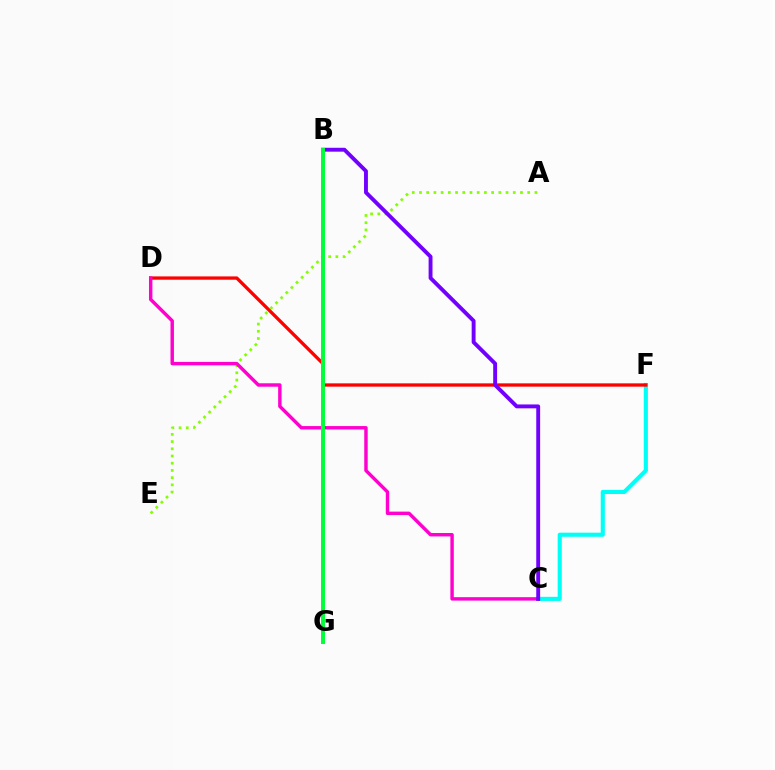{('C', 'F'): [{'color': '#00fff6', 'line_style': 'solid', 'thickness': 2.96}], ('D', 'F'): [{'color': '#ff0000', 'line_style': 'solid', 'thickness': 2.38}], ('A', 'E'): [{'color': '#84ff00', 'line_style': 'dotted', 'thickness': 1.96}], ('C', 'D'): [{'color': '#ff00cf', 'line_style': 'solid', 'thickness': 2.47}], ('B', 'G'): [{'color': '#ffbd00', 'line_style': 'solid', 'thickness': 1.55}, {'color': '#004bff', 'line_style': 'solid', 'thickness': 1.6}, {'color': '#00ff39', 'line_style': 'solid', 'thickness': 2.84}], ('B', 'C'): [{'color': '#7200ff', 'line_style': 'solid', 'thickness': 2.8}]}